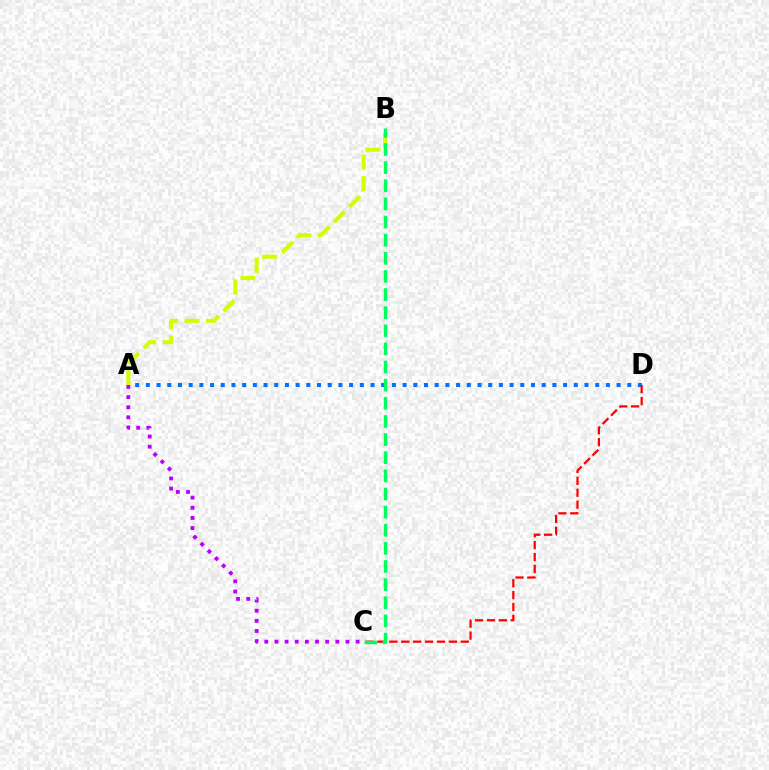{('A', 'D'): [{'color': '#0074ff', 'line_style': 'dotted', 'thickness': 2.91}], ('A', 'B'): [{'color': '#d1ff00', 'line_style': 'dashed', 'thickness': 2.93}], ('C', 'D'): [{'color': '#ff0000', 'line_style': 'dashed', 'thickness': 1.62}], ('B', 'C'): [{'color': '#00ff5c', 'line_style': 'dashed', 'thickness': 2.46}], ('A', 'C'): [{'color': '#b900ff', 'line_style': 'dotted', 'thickness': 2.76}]}